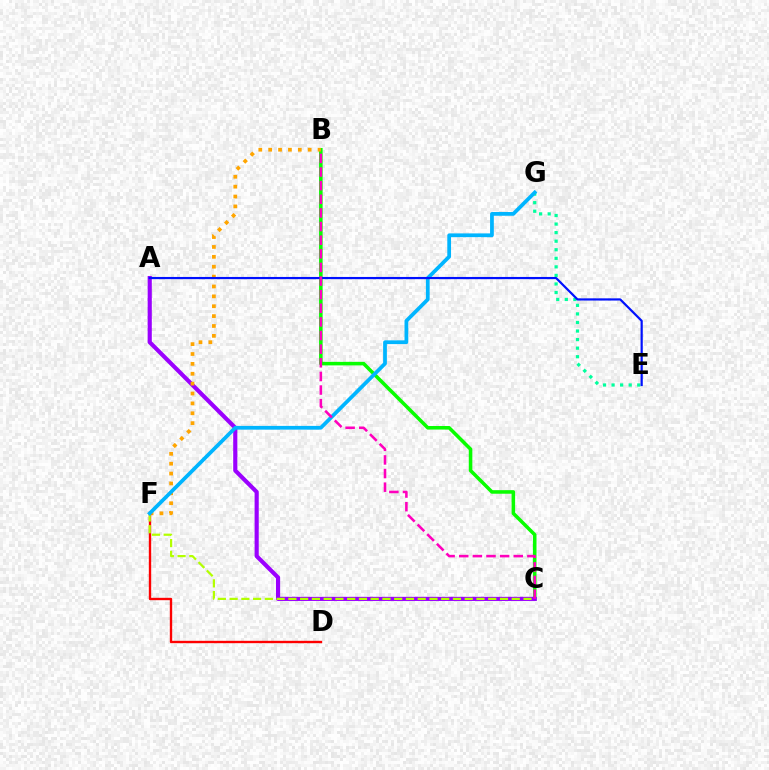{('B', 'C'): [{'color': '#08ff00', 'line_style': 'solid', 'thickness': 2.56}, {'color': '#ff00bd', 'line_style': 'dashed', 'thickness': 1.85}], ('A', 'C'): [{'color': '#9b00ff', 'line_style': 'solid', 'thickness': 2.98}], ('B', 'F'): [{'color': '#ffa500', 'line_style': 'dotted', 'thickness': 2.68}], ('D', 'F'): [{'color': '#ff0000', 'line_style': 'solid', 'thickness': 1.7}], ('E', 'G'): [{'color': '#00ff9d', 'line_style': 'dotted', 'thickness': 2.32}], ('C', 'F'): [{'color': '#b3ff00', 'line_style': 'dashed', 'thickness': 1.6}], ('F', 'G'): [{'color': '#00b5ff', 'line_style': 'solid', 'thickness': 2.7}], ('A', 'E'): [{'color': '#0010ff', 'line_style': 'solid', 'thickness': 1.59}]}